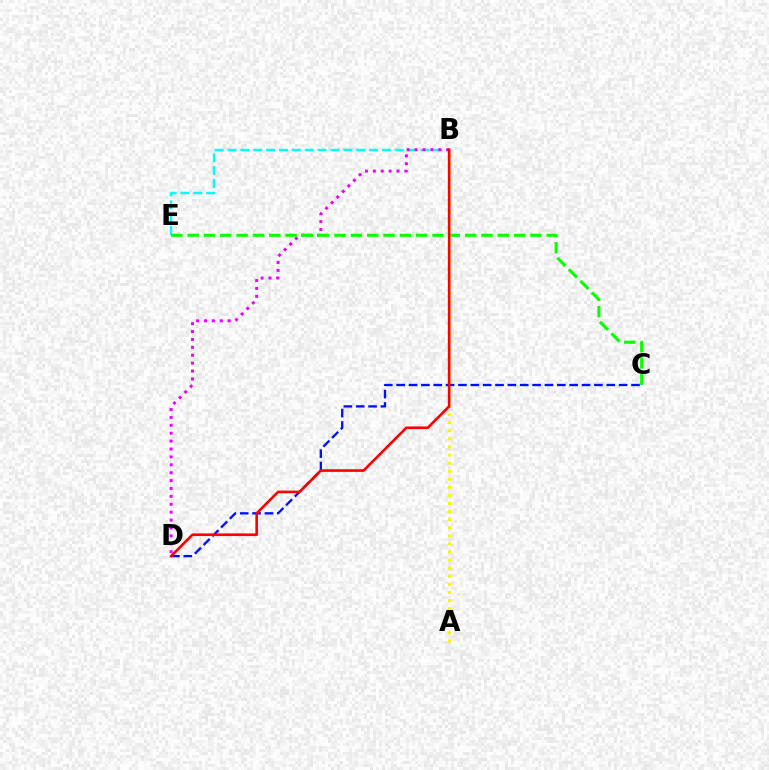{('C', 'D'): [{'color': '#0010ff', 'line_style': 'dashed', 'thickness': 1.68}], ('B', 'E'): [{'color': '#00fff6', 'line_style': 'dashed', 'thickness': 1.75}], ('B', 'D'): [{'color': '#ee00ff', 'line_style': 'dotted', 'thickness': 2.15}, {'color': '#ff0000', 'line_style': 'solid', 'thickness': 1.9}], ('C', 'E'): [{'color': '#08ff00', 'line_style': 'dashed', 'thickness': 2.22}], ('A', 'B'): [{'color': '#fcf500', 'line_style': 'dotted', 'thickness': 2.2}]}